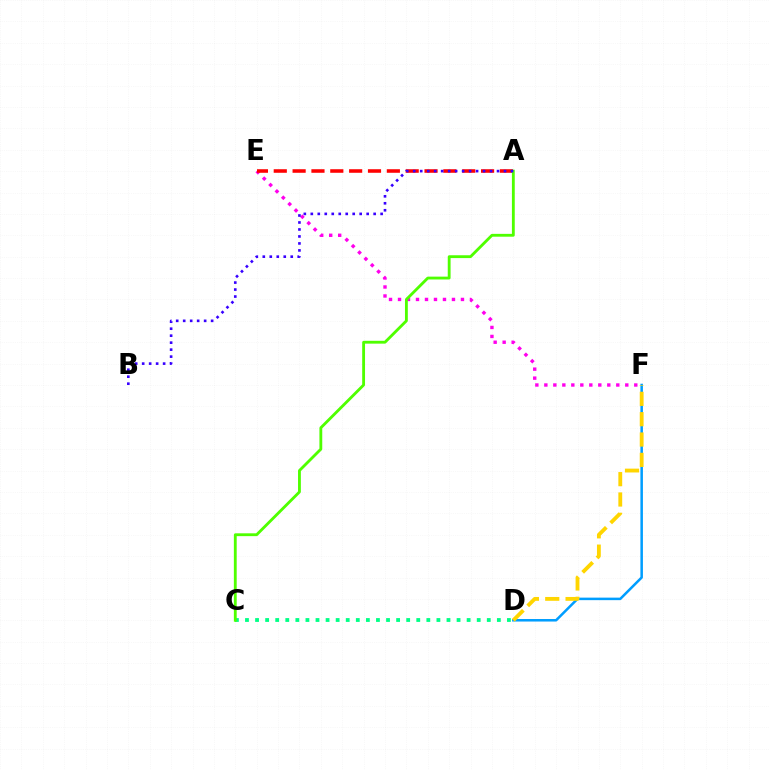{('E', 'F'): [{'color': '#ff00ed', 'line_style': 'dotted', 'thickness': 2.44}], ('D', 'F'): [{'color': '#009eff', 'line_style': 'solid', 'thickness': 1.82}, {'color': '#ffd500', 'line_style': 'dashed', 'thickness': 2.76}], ('A', 'E'): [{'color': '#ff0000', 'line_style': 'dashed', 'thickness': 2.56}], ('C', 'D'): [{'color': '#00ff86', 'line_style': 'dotted', 'thickness': 2.74}], ('A', 'C'): [{'color': '#4fff00', 'line_style': 'solid', 'thickness': 2.04}], ('A', 'B'): [{'color': '#3700ff', 'line_style': 'dotted', 'thickness': 1.9}]}